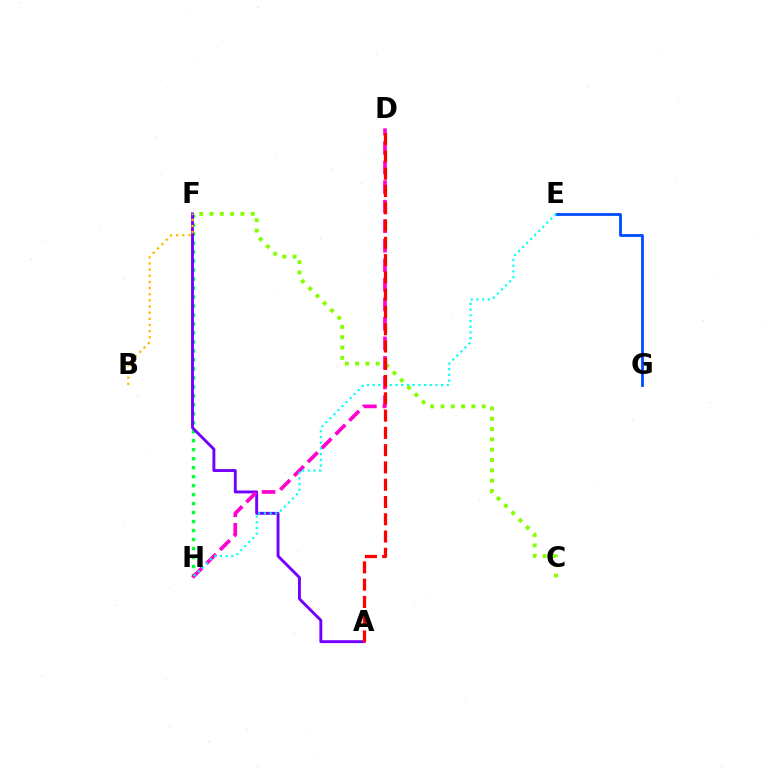{('F', 'H'): [{'color': '#00ff39', 'line_style': 'dotted', 'thickness': 2.44}], ('A', 'F'): [{'color': '#7200ff', 'line_style': 'solid', 'thickness': 2.09}], ('D', 'H'): [{'color': '#ff00cf', 'line_style': 'dashed', 'thickness': 2.65}], ('E', 'G'): [{'color': '#004bff', 'line_style': 'solid', 'thickness': 2.01}], ('C', 'F'): [{'color': '#84ff00', 'line_style': 'dotted', 'thickness': 2.8}], ('B', 'F'): [{'color': '#ffbd00', 'line_style': 'dotted', 'thickness': 1.67}], ('E', 'H'): [{'color': '#00fff6', 'line_style': 'dotted', 'thickness': 1.55}], ('A', 'D'): [{'color': '#ff0000', 'line_style': 'dashed', 'thickness': 2.35}]}